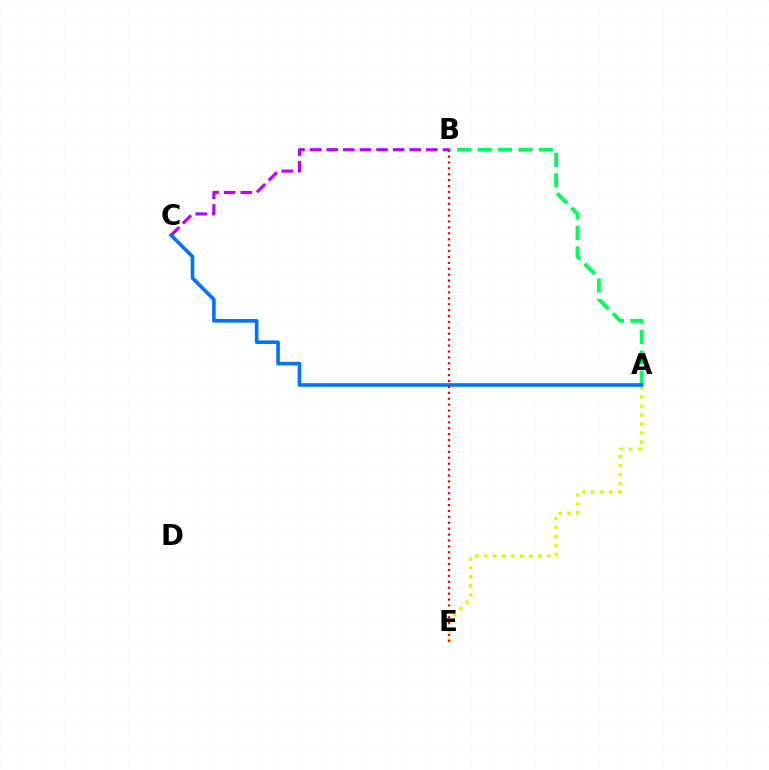{('A', 'E'): [{'color': '#d1ff00', 'line_style': 'dotted', 'thickness': 2.44}], ('A', 'B'): [{'color': '#00ff5c', 'line_style': 'dashed', 'thickness': 2.78}], ('B', 'C'): [{'color': '#b900ff', 'line_style': 'dashed', 'thickness': 2.26}], ('A', 'C'): [{'color': '#0074ff', 'line_style': 'solid', 'thickness': 2.61}], ('B', 'E'): [{'color': '#ff0000', 'line_style': 'dotted', 'thickness': 1.6}]}